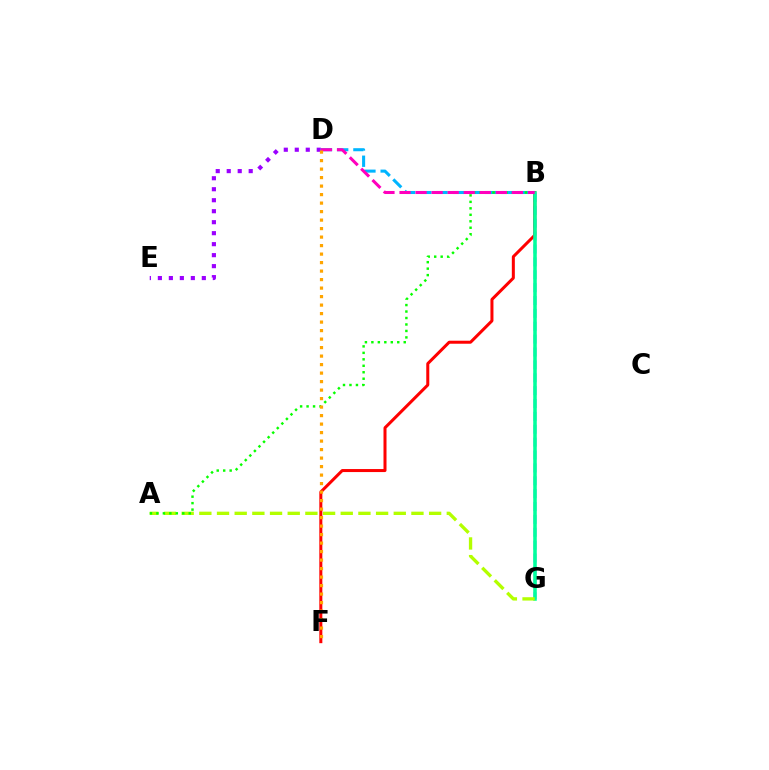{('D', 'E'): [{'color': '#9b00ff', 'line_style': 'dotted', 'thickness': 2.99}], ('B', 'D'): [{'color': '#00b5ff', 'line_style': 'dashed', 'thickness': 2.2}, {'color': '#ff00bd', 'line_style': 'dashed', 'thickness': 2.18}], ('B', 'F'): [{'color': '#ff0000', 'line_style': 'solid', 'thickness': 2.17}], ('B', 'G'): [{'color': '#0010ff', 'line_style': 'dashed', 'thickness': 1.75}, {'color': '#00ff9d', 'line_style': 'solid', 'thickness': 2.54}], ('A', 'G'): [{'color': '#b3ff00', 'line_style': 'dashed', 'thickness': 2.4}], ('A', 'B'): [{'color': '#08ff00', 'line_style': 'dotted', 'thickness': 1.76}], ('D', 'F'): [{'color': '#ffa500', 'line_style': 'dotted', 'thickness': 2.31}]}